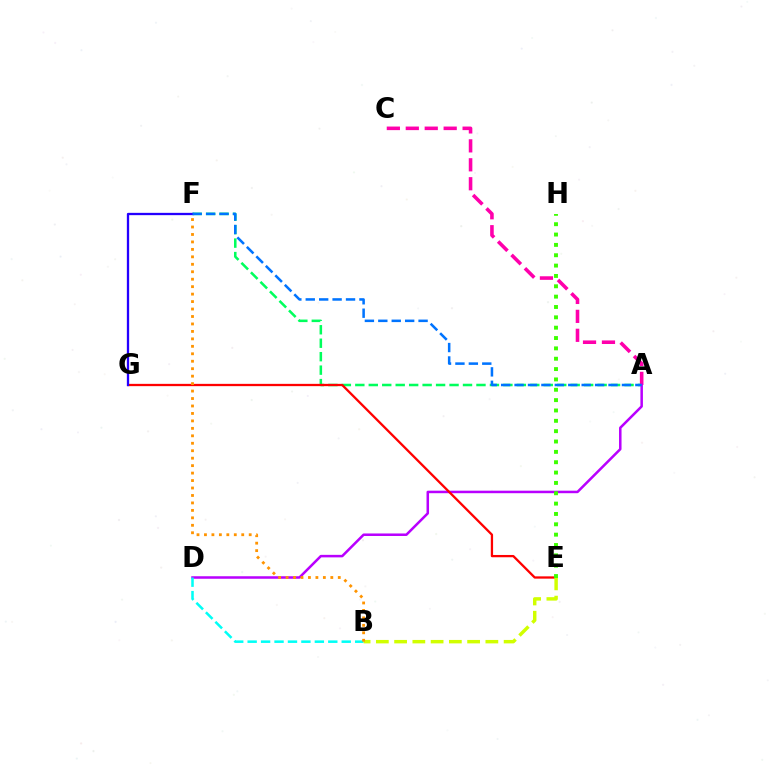{('A', 'F'): [{'color': '#00ff5c', 'line_style': 'dashed', 'thickness': 1.83}, {'color': '#0074ff', 'line_style': 'dashed', 'thickness': 1.82}], ('A', 'C'): [{'color': '#ff00ac', 'line_style': 'dashed', 'thickness': 2.57}], ('A', 'D'): [{'color': '#b900ff', 'line_style': 'solid', 'thickness': 1.81}], ('E', 'G'): [{'color': '#ff0000', 'line_style': 'solid', 'thickness': 1.65}], ('F', 'G'): [{'color': '#2500ff', 'line_style': 'solid', 'thickness': 1.66}], ('B', 'D'): [{'color': '#00fff6', 'line_style': 'dashed', 'thickness': 1.83}], ('B', 'E'): [{'color': '#d1ff00', 'line_style': 'dashed', 'thickness': 2.48}], ('B', 'F'): [{'color': '#ff9400', 'line_style': 'dotted', 'thickness': 2.03}], ('E', 'H'): [{'color': '#3dff00', 'line_style': 'dotted', 'thickness': 2.81}]}